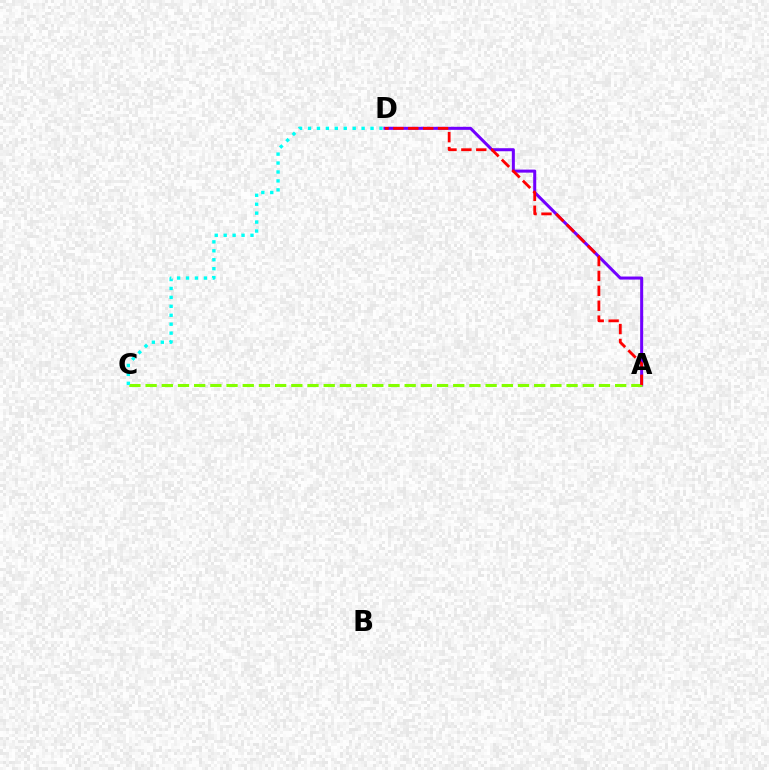{('A', 'D'): [{'color': '#7200ff', 'line_style': 'solid', 'thickness': 2.19}, {'color': '#ff0000', 'line_style': 'dashed', 'thickness': 2.02}], ('A', 'C'): [{'color': '#84ff00', 'line_style': 'dashed', 'thickness': 2.2}], ('C', 'D'): [{'color': '#00fff6', 'line_style': 'dotted', 'thickness': 2.43}]}